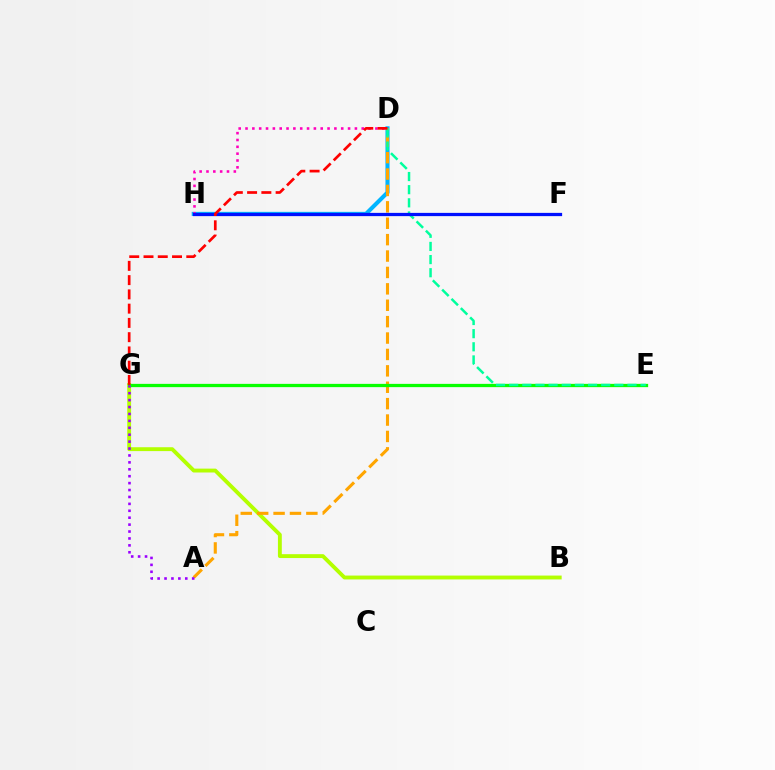{('B', 'G'): [{'color': '#b3ff00', 'line_style': 'solid', 'thickness': 2.79}], ('D', 'H'): [{'color': '#00b5ff', 'line_style': 'solid', 'thickness': 2.95}, {'color': '#ff00bd', 'line_style': 'dotted', 'thickness': 1.86}], ('A', 'D'): [{'color': '#ffa500', 'line_style': 'dashed', 'thickness': 2.23}], ('E', 'G'): [{'color': '#08ff00', 'line_style': 'solid', 'thickness': 2.36}], ('A', 'G'): [{'color': '#9b00ff', 'line_style': 'dotted', 'thickness': 1.88}], ('D', 'E'): [{'color': '#00ff9d', 'line_style': 'dashed', 'thickness': 1.79}], ('F', 'H'): [{'color': '#0010ff', 'line_style': 'solid', 'thickness': 2.34}], ('D', 'G'): [{'color': '#ff0000', 'line_style': 'dashed', 'thickness': 1.94}]}